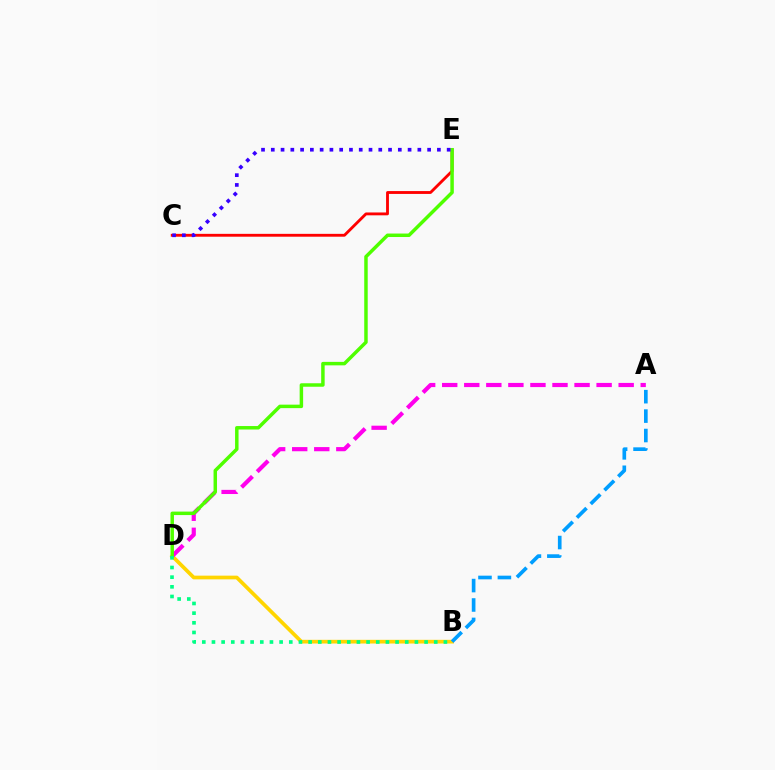{('B', 'D'): [{'color': '#ffd500', 'line_style': 'solid', 'thickness': 2.67}, {'color': '#00ff86', 'line_style': 'dotted', 'thickness': 2.63}], ('A', 'D'): [{'color': '#ff00ed', 'line_style': 'dashed', 'thickness': 3.0}], ('C', 'E'): [{'color': '#ff0000', 'line_style': 'solid', 'thickness': 2.05}, {'color': '#3700ff', 'line_style': 'dotted', 'thickness': 2.65}], ('D', 'E'): [{'color': '#4fff00', 'line_style': 'solid', 'thickness': 2.5}], ('A', 'B'): [{'color': '#009eff', 'line_style': 'dashed', 'thickness': 2.64}]}